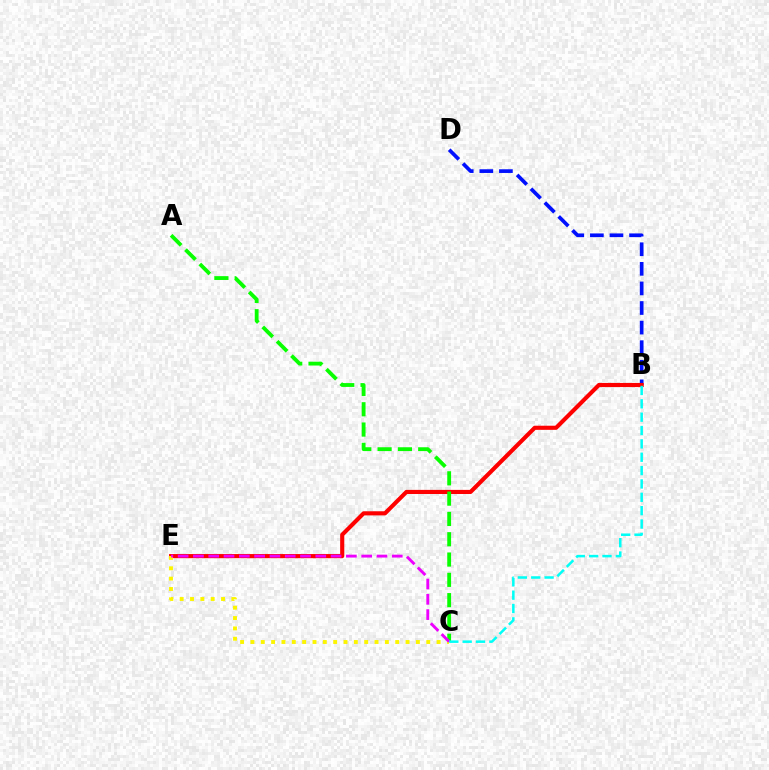{('B', 'D'): [{'color': '#0010ff', 'line_style': 'dashed', 'thickness': 2.66}], ('B', 'E'): [{'color': '#ff0000', 'line_style': 'solid', 'thickness': 2.97}], ('A', 'C'): [{'color': '#08ff00', 'line_style': 'dashed', 'thickness': 2.76}], ('C', 'E'): [{'color': '#fcf500', 'line_style': 'dotted', 'thickness': 2.81}, {'color': '#ee00ff', 'line_style': 'dashed', 'thickness': 2.08}], ('B', 'C'): [{'color': '#00fff6', 'line_style': 'dashed', 'thickness': 1.81}]}